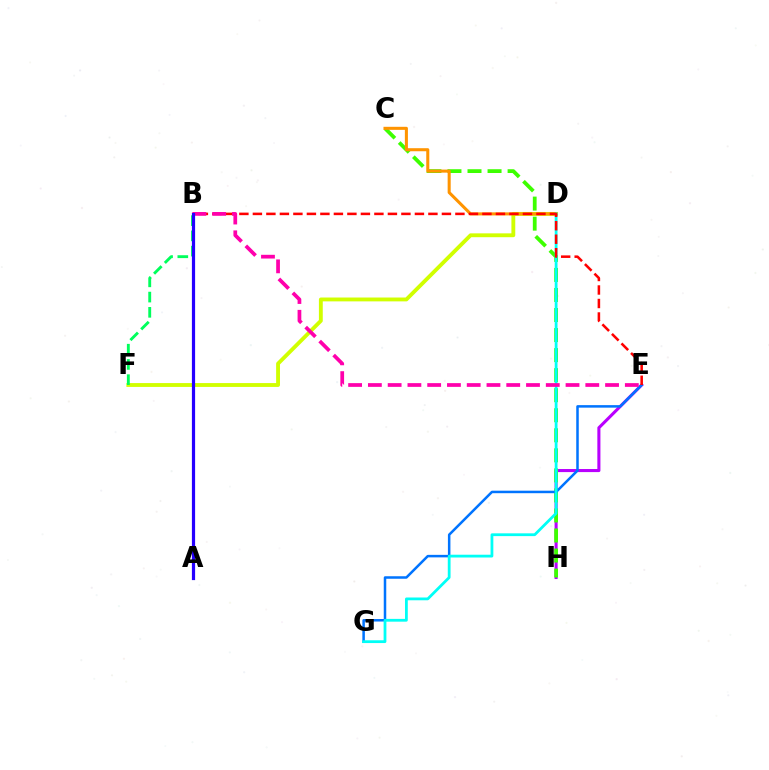{('E', 'H'): [{'color': '#b900ff', 'line_style': 'solid', 'thickness': 2.21}], ('C', 'H'): [{'color': '#3dff00', 'line_style': 'dashed', 'thickness': 2.72}], ('D', 'F'): [{'color': '#d1ff00', 'line_style': 'solid', 'thickness': 2.77}], ('C', 'D'): [{'color': '#ff9400', 'line_style': 'solid', 'thickness': 2.19}], ('E', 'G'): [{'color': '#0074ff', 'line_style': 'solid', 'thickness': 1.81}], ('B', 'F'): [{'color': '#00ff5c', 'line_style': 'dashed', 'thickness': 2.07}], ('D', 'G'): [{'color': '#00fff6', 'line_style': 'solid', 'thickness': 2.0}], ('B', 'E'): [{'color': '#ff0000', 'line_style': 'dashed', 'thickness': 1.83}, {'color': '#ff00ac', 'line_style': 'dashed', 'thickness': 2.69}], ('A', 'B'): [{'color': '#2500ff', 'line_style': 'solid', 'thickness': 2.3}]}